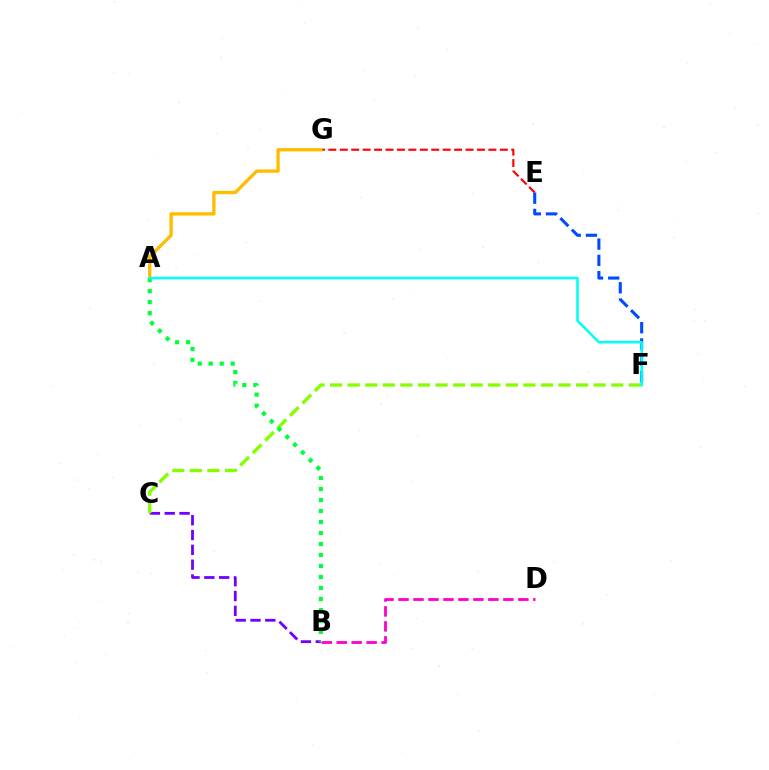{('E', 'G'): [{'color': '#ff0000', 'line_style': 'dashed', 'thickness': 1.55}], ('B', 'D'): [{'color': '#ff00cf', 'line_style': 'dashed', 'thickness': 2.03}], ('E', 'F'): [{'color': '#004bff', 'line_style': 'dashed', 'thickness': 2.21}], ('A', 'G'): [{'color': '#ffbd00', 'line_style': 'solid', 'thickness': 2.39}], ('B', 'C'): [{'color': '#7200ff', 'line_style': 'dashed', 'thickness': 2.01}], ('C', 'F'): [{'color': '#84ff00', 'line_style': 'dashed', 'thickness': 2.39}], ('A', 'B'): [{'color': '#00ff39', 'line_style': 'dotted', 'thickness': 2.99}], ('A', 'F'): [{'color': '#00fff6', 'line_style': 'solid', 'thickness': 1.83}]}